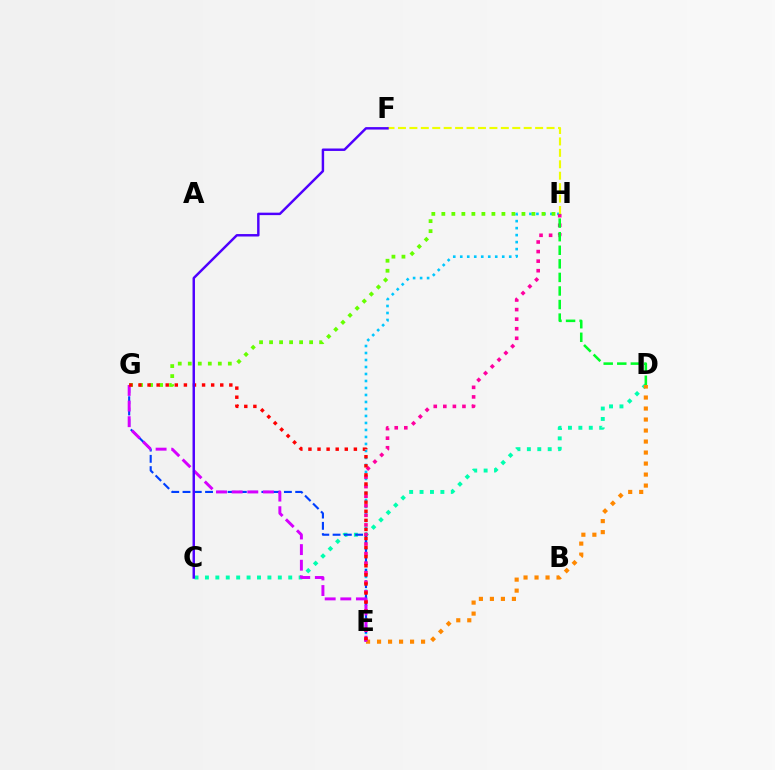{('C', 'D'): [{'color': '#00ffaf', 'line_style': 'dotted', 'thickness': 2.83}], ('E', 'H'): [{'color': '#00c7ff', 'line_style': 'dotted', 'thickness': 1.9}, {'color': '#ff00a0', 'line_style': 'dotted', 'thickness': 2.6}], ('E', 'G'): [{'color': '#003fff', 'line_style': 'dashed', 'thickness': 1.53}, {'color': '#d600ff', 'line_style': 'dashed', 'thickness': 2.12}, {'color': '#ff0000', 'line_style': 'dotted', 'thickness': 2.47}], ('F', 'H'): [{'color': '#eeff00', 'line_style': 'dashed', 'thickness': 1.55}], ('D', 'E'): [{'color': '#ff8800', 'line_style': 'dotted', 'thickness': 2.99}], ('G', 'H'): [{'color': '#66ff00', 'line_style': 'dotted', 'thickness': 2.72}], ('C', 'F'): [{'color': '#4f00ff', 'line_style': 'solid', 'thickness': 1.76}], ('D', 'H'): [{'color': '#00ff27', 'line_style': 'dashed', 'thickness': 1.84}]}